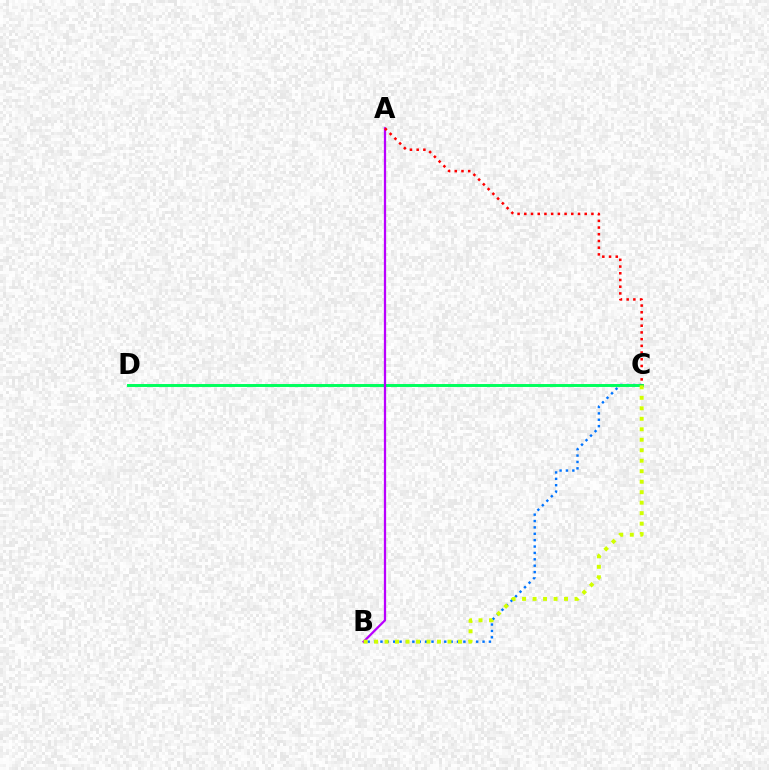{('B', 'C'): [{'color': '#0074ff', 'line_style': 'dotted', 'thickness': 1.73}, {'color': '#d1ff00', 'line_style': 'dotted', 'thickness': 2.85}], ('C', 'D'): [{'color': '#00ff5c', 'line_style': 'solid', 'thickness': 2.11}], ('A', 'B'): [{'color': '#b900ff', 'line_style': 'solid', 'thickness': 1.63}], ('A', 'C'): [{'color': '#ff0000', 'line_style': 'dotted', 'thickness': 1.82}]}